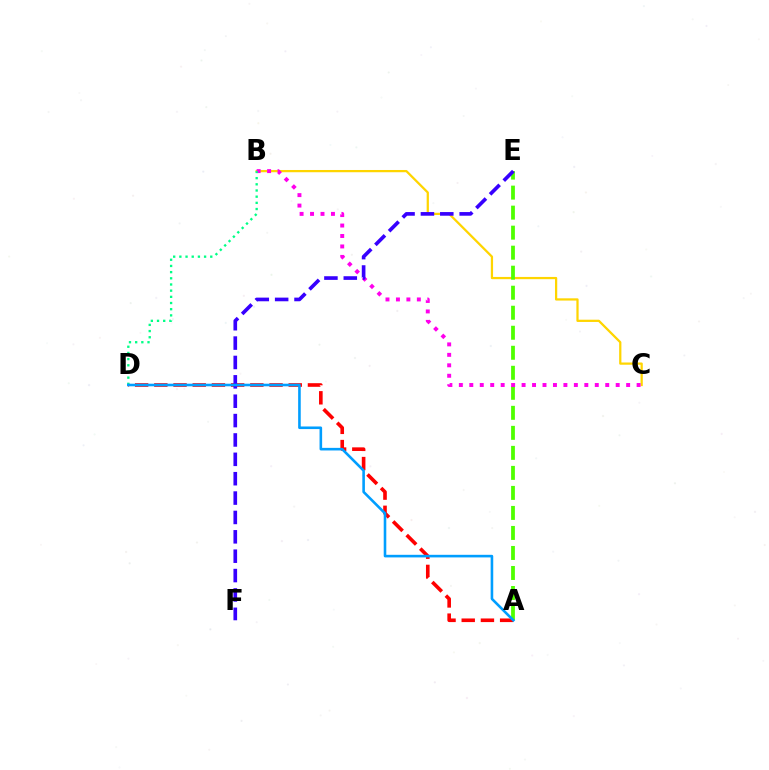{('B', 'C'): [{'color': '#ffd500', 'line_style': 'solid', 'thickness': 1.62}, {'color': '#ff00ed', 'line_style': 'dotted', 'thickness': 2.84}], ('A', 'D'): [{'color': '#ff0000', 'line_style': 'dashed', 'thickness': 2.61}, {'color': '#009eff', 'line_style': 'solid', 'thickness': 1.87}], ('A', 'E'): [{'color': '#4fff00', 'line_style': 'dashed', 'thickness': 2.72}], ('E', 'F'): [{'color': '#3700ff', 'line_style': 'dashed', 'thickness': 2.63}], ('B', 'D'): [{'color': '#00ff86', 'line_style': 'dotted', 'thickness': 1.68}]}